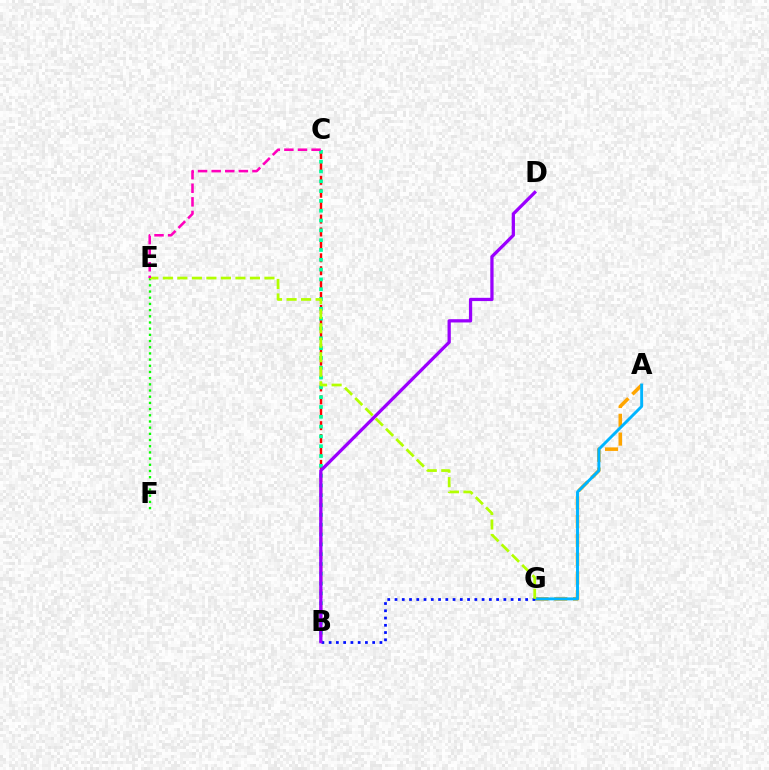{('A', 'G'): [{'color': '#ffa500', 'line_style': 'dashed', 'thickness': 2.55}, {'color': '#00b5ff', 'line_style': 'solid', 'thickness': 2.1}], ('B', 'C'): [{'color': '#ff0000', 'line_style': 'dashed', 'thickness': 1.75}, {'color': '#00ff9d', 'line_style': 'dotted', 'thickness': 2.67}], ('E', 'F'): [{'color': '#08ff00', 'line_style': 'dotted', 'thickness': 1.68}], ('B', 'G'): [{'color': '#0010ff', 'line_style': 'dotted', 'thickness': 1.97}], ('B', 'D'): [{'color': '#9b00ff', 'line_style': 'solid', 'thickness': 2.34}], ('E', 'G'): [{'color': '#b3ff00', 'line_style': 'dashed', 'thickness': 1.97}], ('C', 'E'): [{'color': '#ff00bd', 'line_style': 'dashed', 'thickness': 1.85}]}